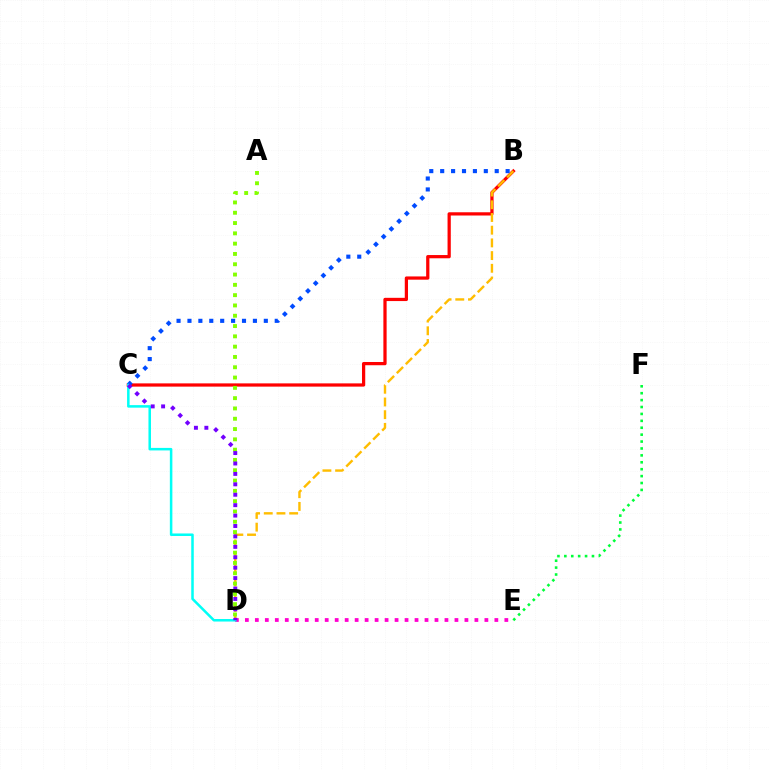{('B', 'C'): [{'color': '#ff0000', 'line_style': 'solid', 'thickness': 2.33}, {'color': '#004bff', 'line_style': 'dotted', 'thickness': 2.96}], ('E', 'F'): [{'color': '#00ff39', 'line_style': 'dotted', 'thickness': 1.88}], ('D', 'E'): [{'color': '#ff00cf', 'line_style': 'dotted', 'thickness': 2.71}], ('B', 'D'): [{'color': '#ffbd00', 'line_style': 'dashed', 'thickness': 1.73}], ('A', 'D'): [{'color': '#84ff00', 'line_style': 'dotted', 'thickness': 2.8}], ('C', 'D'): [{'color': '#00fff6', 'line_style': 'solid', 'thickness': 1.82}, {'color': '#7200ff', 'line_style': 'dotted', 'thickness': 2.83}]}